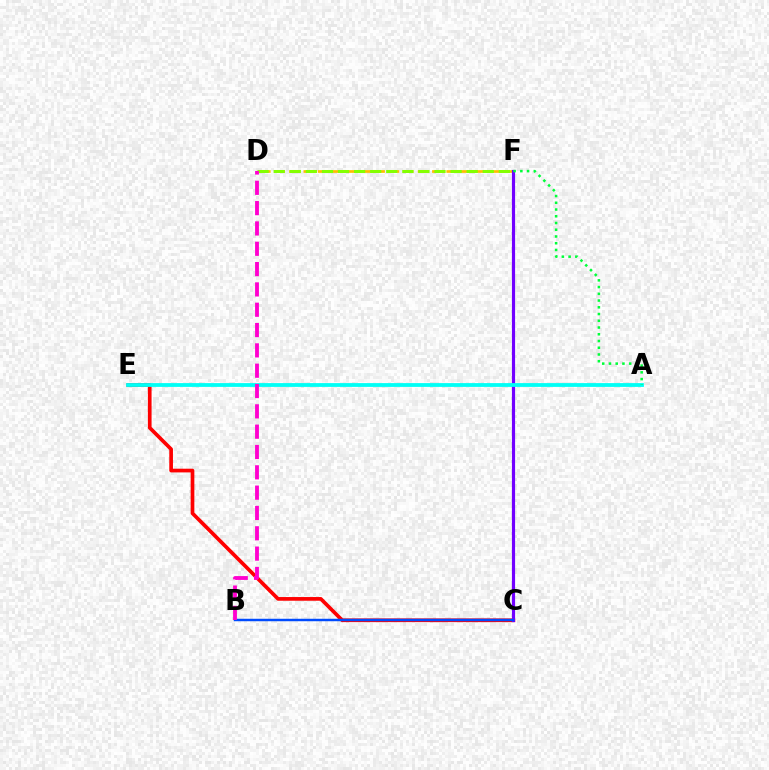{('C', 'E'): [{'color': '#ff0000', 'line_style': 'solid', 'thickness': 2.66}], ('D', 'F'): [{'color': '#ffbd00', 'line_style': 'dashed', 'thickness': 1.94}, {'color': '#84ff00', 'line_style': 'dashed', 'thickness': 2.18}], ('C', 'F'): [{'color': '#7200ff', 'line_style': 'solid', 'thickness': 2.28}], ('A', 'E'): [{'color': '#00fff6', 'line_style': 'solid', 'thickness': 2.73}], ('A', 'F'): [{'color': '#00ff39', 'line_style': 'dotted', 'thickness': 1.83}], ('B', 'C'): [{'color': '#004bff', 'line_style': 'solid', 'thickness': 1.77}], ('B', 'D'): [{'color': '#ff00cf', 'line_style': 'dashed', 'thickness': 2.76}]}